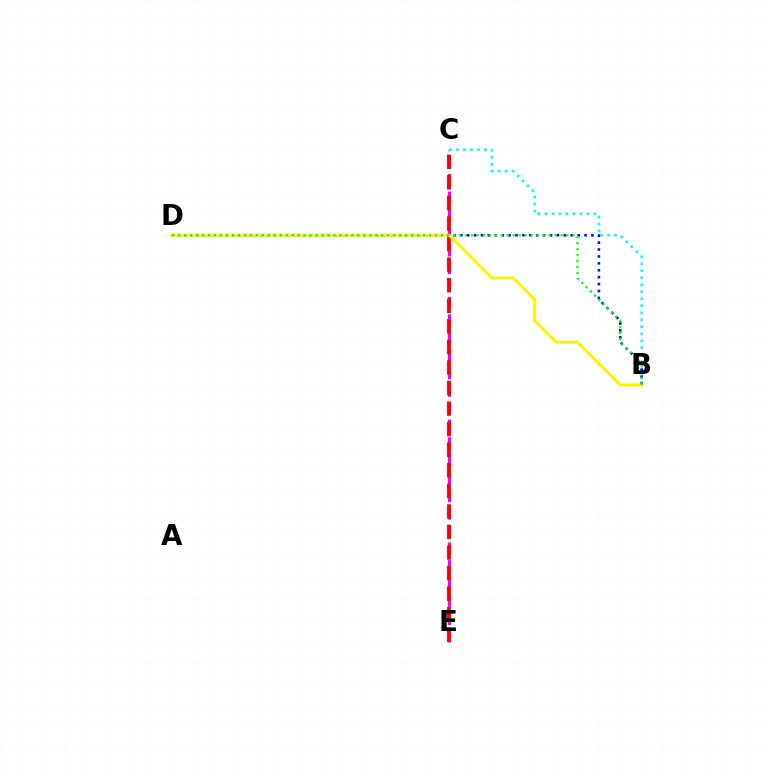{('C', 'E'): [{'color': '#ee00ff', 'line_style': 'dashed', 'thickness': 2.38}, {'color': '#ff0000', 'line_style': 'dashed', 'thickness': 2.79}], ('B', 'C'): [{'color': '#00fff6', 'line_style': 'dotted', 'thickness': 1.9}], ('B', 'D'): [{'color': '#0010ff', 'line_style': 'dotted', 'thickness': 1.88}, {'color': '#fcf500', 'line_style': 'solid', 'thickness': 2.15}, {'color': '#08ff00', 'line_style': 'dotted', 'thickness': 1.62}]}